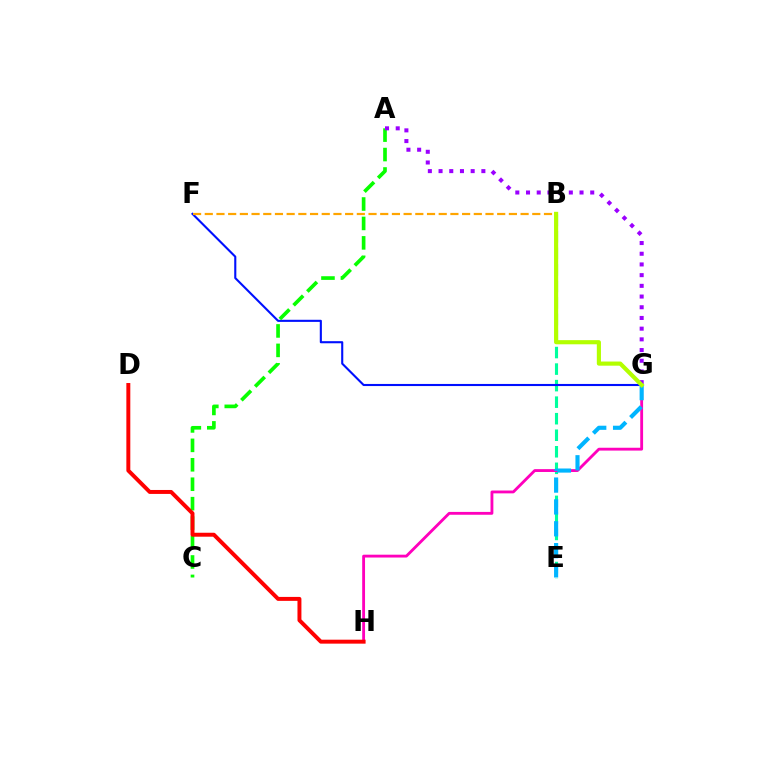{('B', 'E'): [{'color': '#00ff9d', 'line_style': 'dashed', 'thickness': 2.25}], ('G', 'H'): [{'color': '#ff00bd', 'line_style': 'solid', 'thickness': 2.05}], ('F', 'G'): [{'color': '#0010ff', 'line_style': 'solid', 'thickness': 1.51}], ('A', 'C'): [{'color': '#08ff00', 'line_style': 'dashed', 'thickness': 2.64}], ('E', 'G'): [{'color': '#00b5ff', 'line_style': 'dashed', 'thickness': 2.97}], ('B', 'F'): [{'color': '#ffa500', 'line_style': 'dashed', 'thickness': 1.59}], ('A', 'G'): [{'color': '#9b00ff', 'line_style': 'dotted', 'thickness': 2.91}], ('D', 'H'): [{'color': '#ff0000', 'line_style': 'solid', 'thickness': 2.84}], ('B', 'G'): [{'color': '#b3ff00', 'line_style': 'solid', 'thickness': 2.98}]}